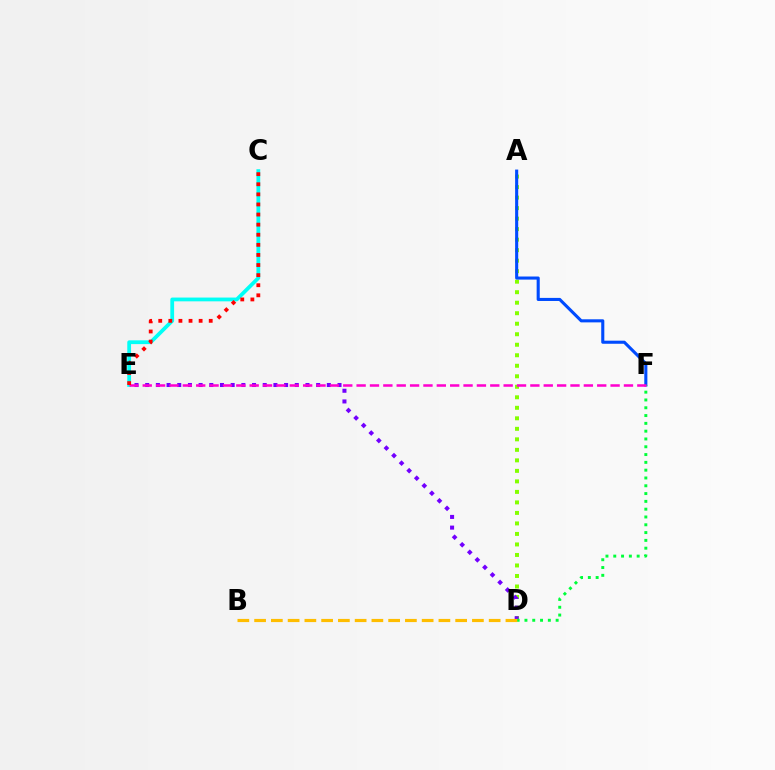{('A', 'D'): [{'color': '#84ff00', 'line_style': 'dotted', 'thickness': 2.86}], ('C', 'E'): [{'color': '#00fff6', 'line_style': 'solid', 'thickness': 2.72}, {'color': '#ff0000', 'line_style': 'dotted', 'thickness': 2.74}], ('D', 'E'): [{'color': '#7200ff', 'line_style': 'dotted', 'thickness': 2.9}], ('A', 'F'): [{'color': '#004bff', 'line_style': 'solid', 'thickness': 2.22}], ('D', 'F'): [{'color': '#00ff39', 'line_style': 'dotted', 'thickness': 2.12}], ('E', 'F'): [{'color': '#ff00cf', 'line_style': 'dashed', 'thickness': 1.82}], ('B', 'D'): [{'color': '#ffbd00', 'line_style': 'dashed', 'thickness': 2.28}]}